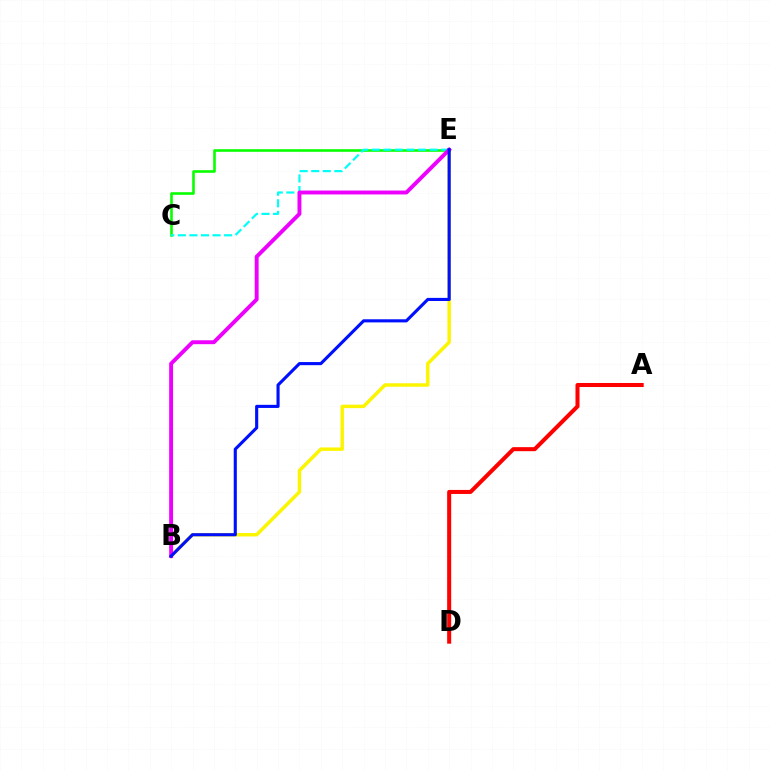{('B', 'E'): [{'color': '#fcf500', 'line_style': 'solid', 'thickness': 2.49}, {'color': '#ee00ff', 'line_style': 'solid', 'thickness': 2.81}, {'color': '#0010ff', 'line_style': 'solid', 'thickness': 2.24}], ('C', 'E'): [{'color': '#08ff00', 'line_style': 'solid', 'thickness': 1.88}, {'color': '#00fff6', 'line_style': 'dashed', 'thickness': 1.57}], ('A', 'D'): [{'color': '#ff0000', 'line_style': 'solid', 'thickness': 2.9}]}